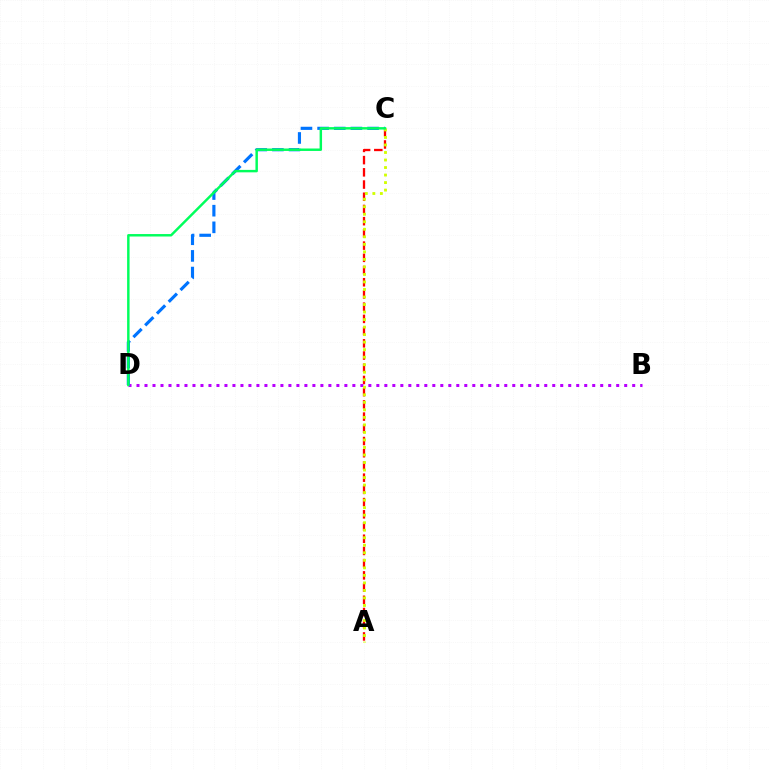{('B', 'D'): [{'color': '#b900ff', 'line_style': 'dotted', 'thickness': 2.17}], ('C', 'D'): [{'color': '#0074ff', 'line_style': 'dashed', 'thickness': 2.26}, {'color': '#00ff5c', 'line_style': 'solid', 'thickness': 1.77}], ('A', 'C'): [{'color': '#ff0000', 'line_style': 'dashed', 'thickness': 1.66}, {'color': '#d1ff00', 'line_style': 'dotted', 'thickness': 2.04}]}